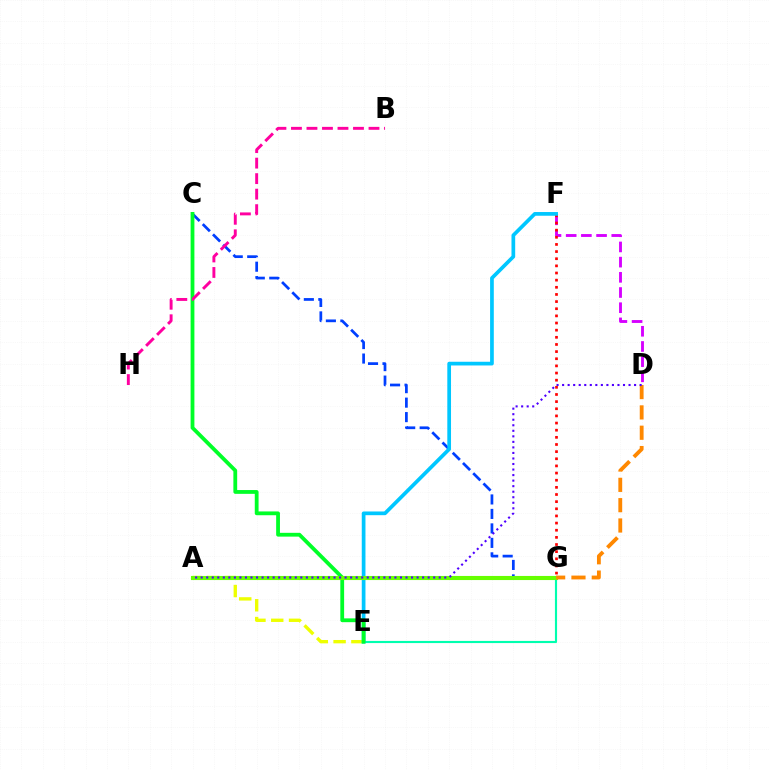{('C', 'G'): [{'color': '#003fff', 'line_style': 'dashed', 'thickness': 1.97}], ('D', 'F'): [{'color': '#d600ff', 'line_style': 'dashed', 'thickness': 2.06}], ('A', 'E'): [{'color': '#eeff00', 'line_style': 'dashed', 'thickness': 2.42}], ('F', 'G'): [{'color': '#ff0000', 'line_style': 'dotted', 'thickness': 1.94}], ('E', 'G'): [{'color': '#00ffaf', 'line_style': 'solid', 'thickness': 1.54}], ('E', 'F'): [{'color': '#00c7ff', 'line_style': 'solid', 'thickness': 2.67}], ('C', 'E'): [{'color': '#00ff27', 'line_style': 'solid', 'thickness': 2.73}], ('A', 'G'): [{'color': '#66ff00', 'line_style': 'solid', 'thickness': 2.95}], ('D', 'G'): [{'color': '#ff8800', 'line_style': 'dashed', 'thickness': 2.76}], ('A', 'D'): [{'color': '#4f00ff', 'line_style': 'dotted', 'thickness': 1.5}], ('B', 'H'): [{'color': '#ff00a0', 'line_style': 'dashed', 'thickness': 2.11}]}